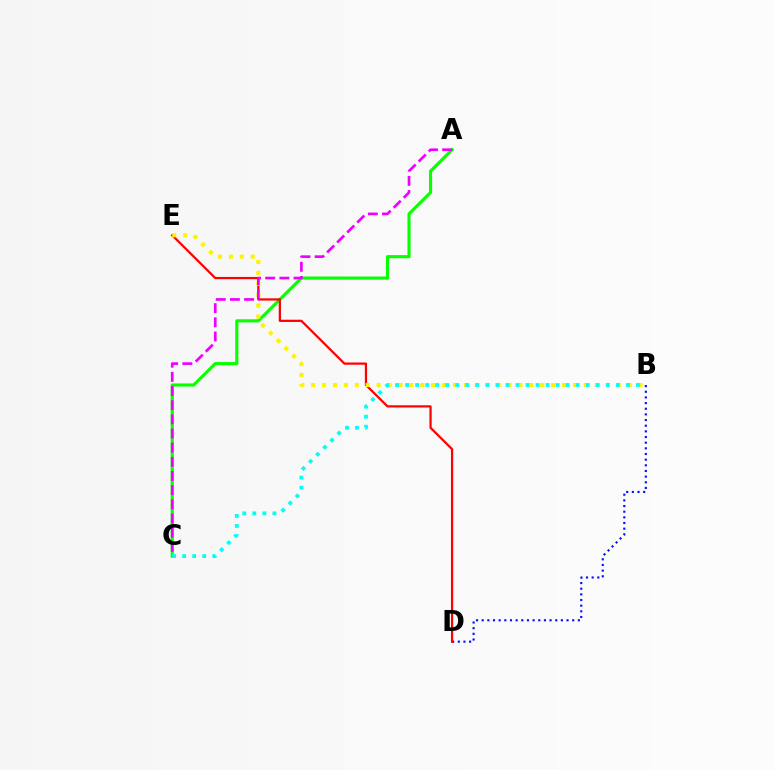{('A', 'C'): [{'color': '#08ff00', 'line_style': 'solid', 'thickness': 2.24}, {'color': '#ee00ff', 'line_style': 'dashed', 'thickness': 1.92}], ('B', 'D'): [{'color': '#0010ff', 'line_style': 'dotted', 'thickness': 1.54}], ('D', 'E'): [{'color': '#ff0000', 'line_style': 'solid', 'thickness': 1.61}], ('B', 'E'): [{'color': '#fcf500', 'line_style': 'dotted', 'thickness': 2.96}], ('B', 'C'): [{'color': '#00fff6', 'line_style': 'dotted', 'thickness': 2.73}]}